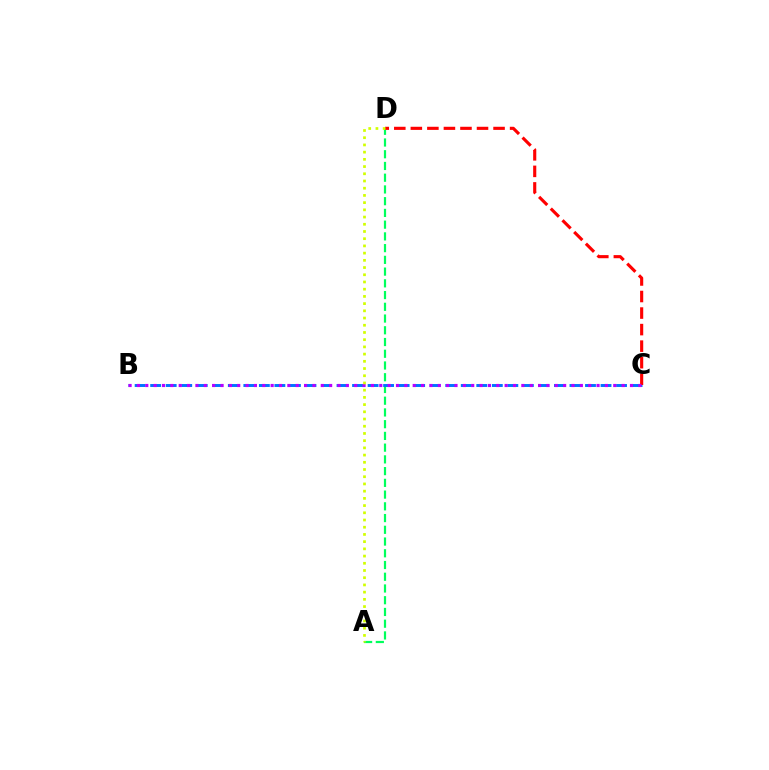{('A', 'D'): [{'color': '#00ff5c', 'line_style': 'dashed', 'thickness': 1.59}, {'color': '#d1ff00', 'line_style': 'dotted', 'thickness': 1.96}], ('B', 'C'): [{'color': '#0074ff', 'line_style': 'dashed', 'thickness': 2.11}, {'color': '#b900ff', 'line_style': 'dotted', 'thickness': 2.27}], ('C', 'D'): [{'color': '#ff0000', 'line_style': 'dashed', 'thickness': 2.25}]}